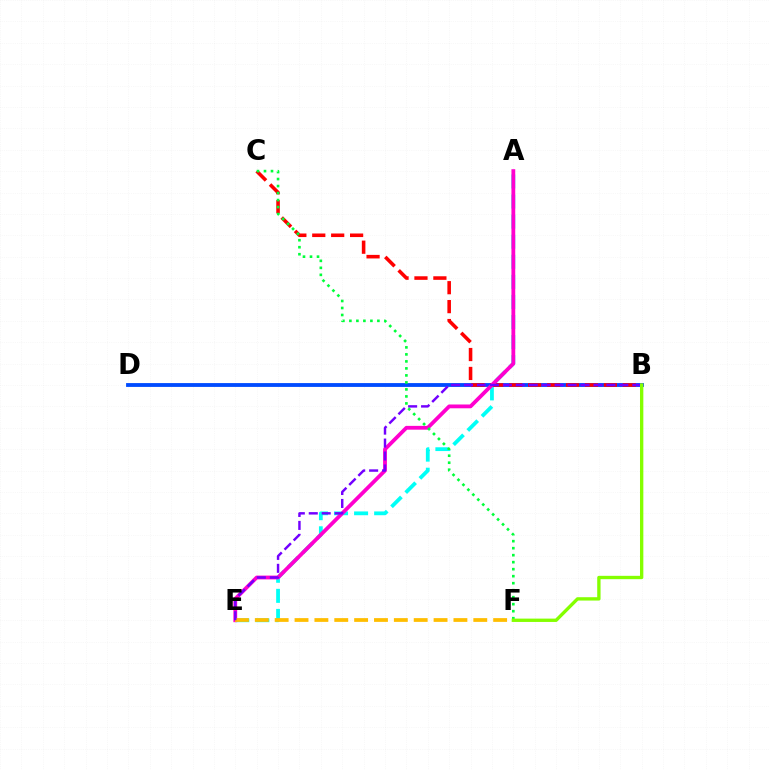{('A', 'E'): [{'color': '#00fff6', 'line_style': 'dashed', 'thickness': 2.73}, {'color': '#ff00cf', 'line_style': 'solid', 'thickness': 2.74}], ('B', 'D'): [{'color': '#004bff', 'line_style': 'solid', 'thickness': 2.76}], ('B', 'C'): [{'color': '#ff0000', 'line_style': 'dashed', 'thickness': 2.57}], ('E', 'F'): [{'color': '#ffbd00', 'line_style': 'dashed', 'thickness': 2.7}], ('B', 'E'): [{'color': '#7200ff', 'line_style': 'dashed', 'thickness': 1.76}], ('C', 'F'): [{'color': '#00ff39', 'line_style': 'dotted', 'thickness': 1.9}], ('B', 'F'): [{'color': '#84ff00', 'line_style': 'solid', 'thickness': 2.41}]}